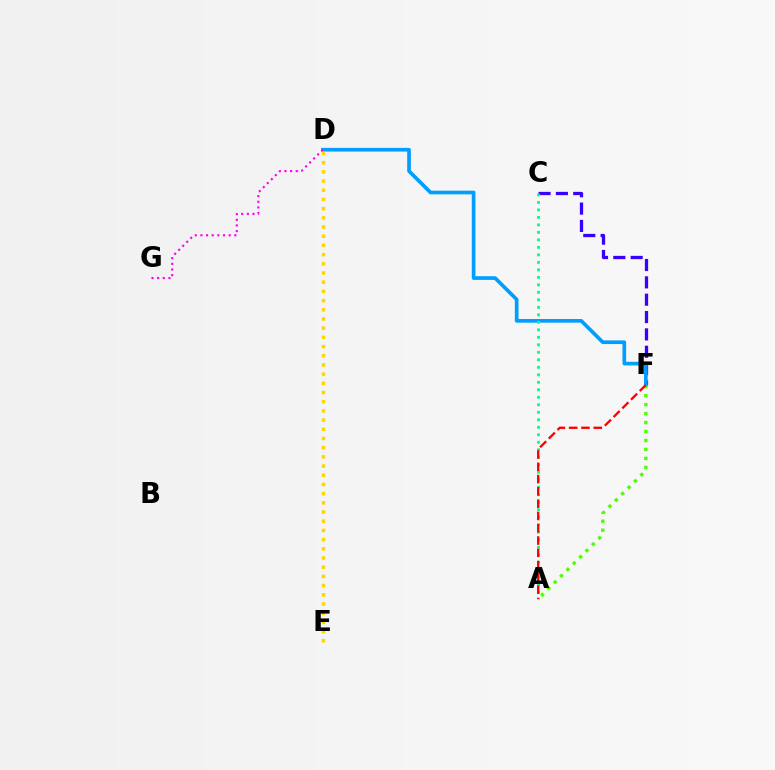{('C', 'F'): [{'color': '#3700ff', 'line_style': 'dashed', 'thickness': 2.36}], ('D', 'F'): [{'color': '#009eff', 'line_style': 'solid', 'thickness': 2.65}], ('A', 'F'): [{'color': '#4fff00', 'line_style': 'dotted', 'thickness': 2.44}, {'color': '#ff0000', 'line_style': 'dashed', 'thickness': 1.67}], ('D', 'G'): [{'color': '#ff00ed', 'line_style': 'dotted', 'thickness': 1.54}], ('A', 'C'): [{'color': '#00ff86', 'line_style': 'dotted', 'thickness': 2.04}], ('D', 'E'): [{'color': '#ffd500', 'line_style': 'dotted', 'thickness': 2.5}]}